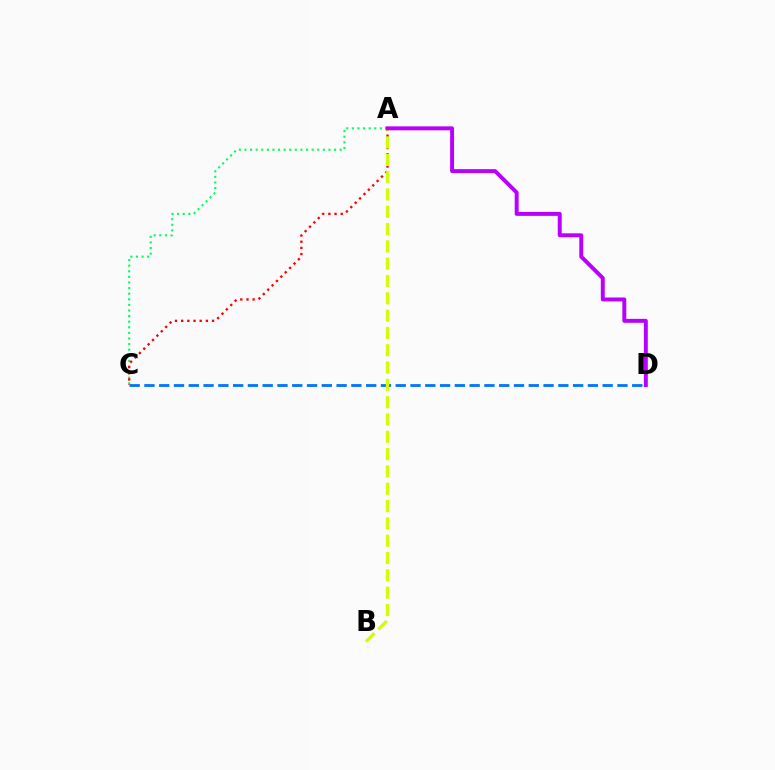{('C', 'D'): [{'color': '#0074ff', 'line_style': 'dashed', 'thickness': 2.01}], ('A', 'C'): [{'color': '#00ff5c', 'line_style': 'dotted', 'thickness': 1.52}, {'color': '#ff0000', 'line_style': 'dotted', 'thickness': 1.68}], ('A', 'B'): [{'color': '#d1ff00', 'line_style': 'dashed', 'thickness': 2.35}], ('A', 'D'): [{'color': '#b900ff', 'line_style': 'solid', 'thickness': 2.84}]}